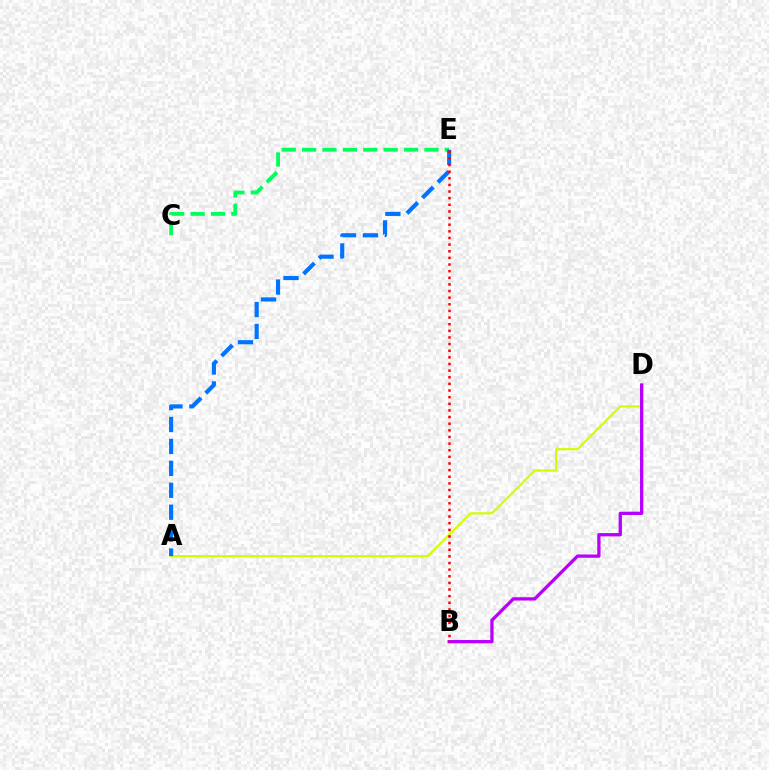{('C', 'E'): [{'color': '#00ff5c', 'line_style': 'dashed', 'thickness': 2.77}], ('A', 'D'): [{'color': '#d1ff00', 'line_style': 'solid', 'thickness': 1.57}], ('B', 'D'): [{'color': '#b900ff', 'line_style': 'solid', 'thickness': 2.37}], ('A', 'E'): [{'color': '#0074ff', 'line_style': 'dashed', 'thickness': 2.98}], ('B', 'E'): [{'color': '#ff0000', 'line_style': 'dotted', 'thickness': 1.8}]}